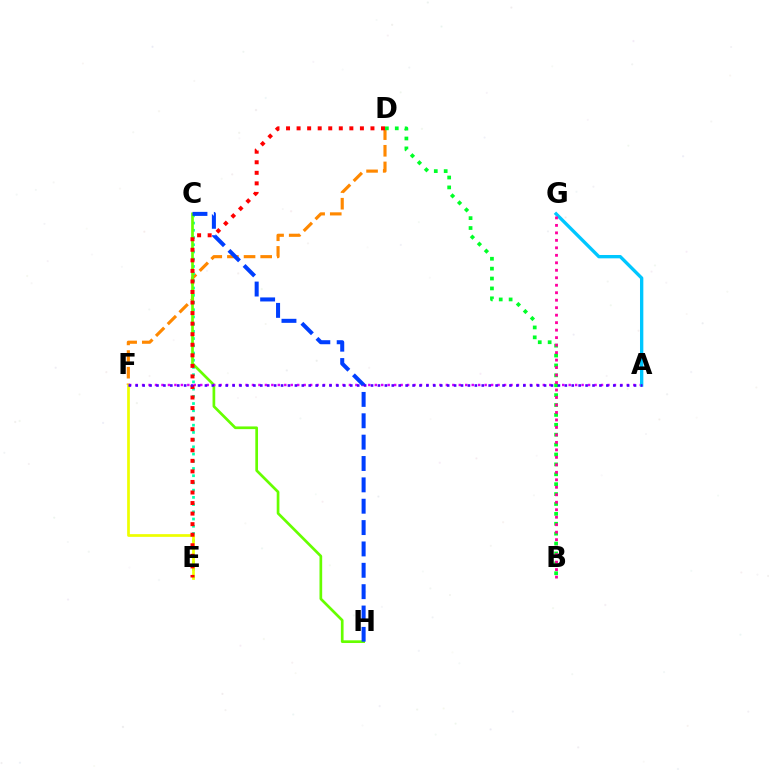{('D', 'F'): [{'color': '#ff8800', 'line_style': 'dashed', 'thickness': 2.26}], ('C', 'E'): [{'color': '#00ffaf', 'line_style': 'dotted', 'thickness': 1.96}], ('E', 'F'): [{'color': '#eeff00', 'line_style': 'solid', 'thickness': 1.96}], ('C', 'H'): [{'color': '#66ff00', 'line_style': 'solid', 'thickness': 1.94}, {'color': '#003fff', 'line_style': 'dashed', 'thickness': 2.9}], ('A', 'F'): [{'color': '#d600ff', 'line_style': 'dotted', 'thickness': 1.76}, {'color': '#4f00ff', 'line_style': 'dotted', 'thickness': 1.88}], ('B', 'D'): [{'color': '#00ff27', 'line_style': 'dotted', 'thickness': 2.69}], ('D', 'E'): [{'color': '#ff0000', 'line_style': 'dotted', 'thickness': 2.87}], ('A', 'G'): [{'color': '#00c7ff', 'line_style': 'solid', 'thickness': 2.4}], ('B', 'G'): [{'color': '#ff00a0', 'line_style': 'dotted', 'thickness': 2.03}]}